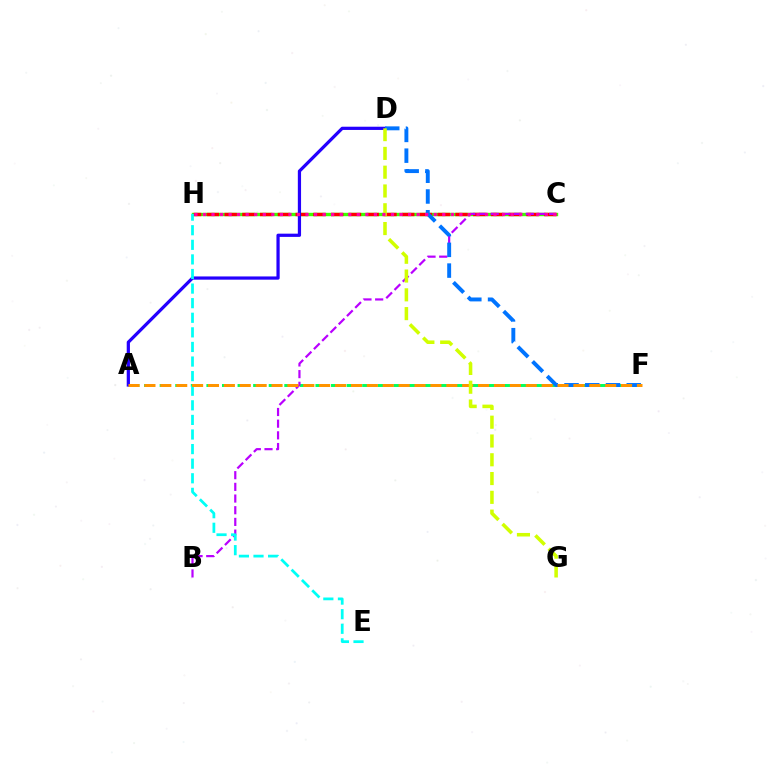{('C', 'H'): [{'color': '#3dff00', 'line_style': 'solid', 'thickness': 2.45}, {'color': '#ff0000', 'line_style': 'dashed', 'thickness': 2.41}, {'color': '#ff00ac', 'line_style': 'dotted', 'thickness': 2.32}], ('A', 'F'): [{'color': '#00ff5c', 'line_style': 'dashed', 'thickness': 2.12}, {'color': '#ff9400', 'line_style': 'dashed', 'thickness': 2.16}], ('B', 'C'): [{'color': '#b900ff', 'line_style': 'dashed', 'thickness': 1.59}], ('A', 'D'): [{'color': '#2500ff', 'line_style': 'solid', 'thickness': 2.32}], ('D', 'F'): [{'color': '#0074ff', 'line_style': 'dashed', 'thickness': 2.82}], ('E', 'H'): [{'color': '#00fff6', 'line_style': 'dashed', 'thickness': 1.98}], ('D', 'G'): [{'color': '#d1ff00', 'line_style': 'dashed', 'thickness': 2.55}]}